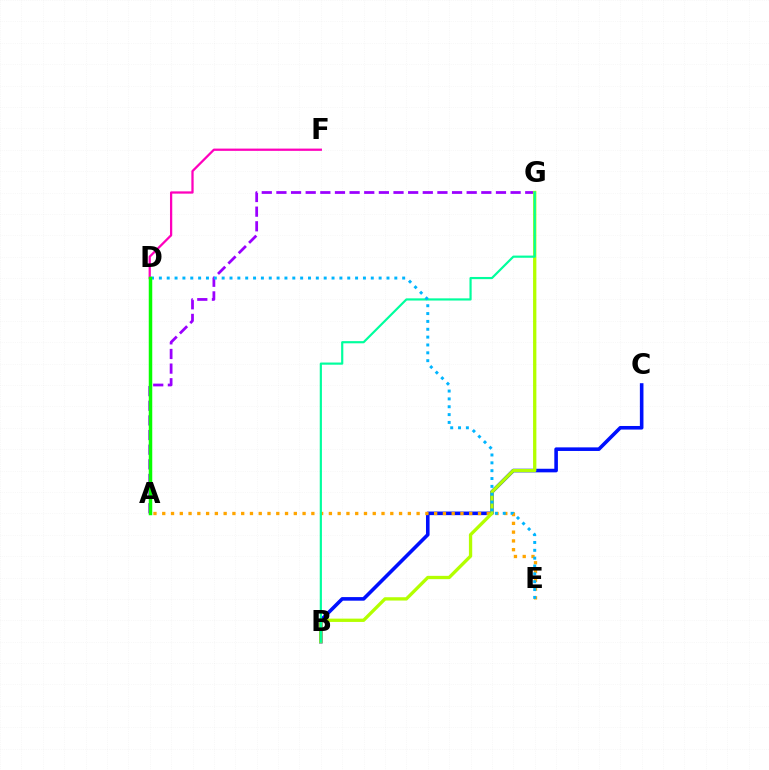{('A', 'G'): [{'color': '#9b00ff', 'line_style': 'dashed', 'thickness': 1.99}], ('B', 'C'): [{'color': '#0010ff', 'line_style': 'solid', 'thickness': 2.59}], ('A', 'E'): [{'color': '#ffa500', 'line_style': 'dotted', 'thickness': 2.38}], ('B', 'G'): [{'color': '#b3ff00', 'line_style': 'solid', 'thickness': 2.38}, {'color': '#00ff9d', 'line_style': 'solid', 'thickness': 1.57}], ('D', 'F'): [{'color': '#ff00bd', 'line_style': 'solid', 'thickness': 1.63}], ('A', 'D'): [{'color': '#ff0000', 'line_style': 'solid', 'thickness': 2.08}, {'color': '#08ff00', 'line_style': 'solid', 'thickness': 2.52}], ('D', 'E'): [{'color': '#00b5ff', 'line_style': 'dotted', 'thickness': 2.13}]}